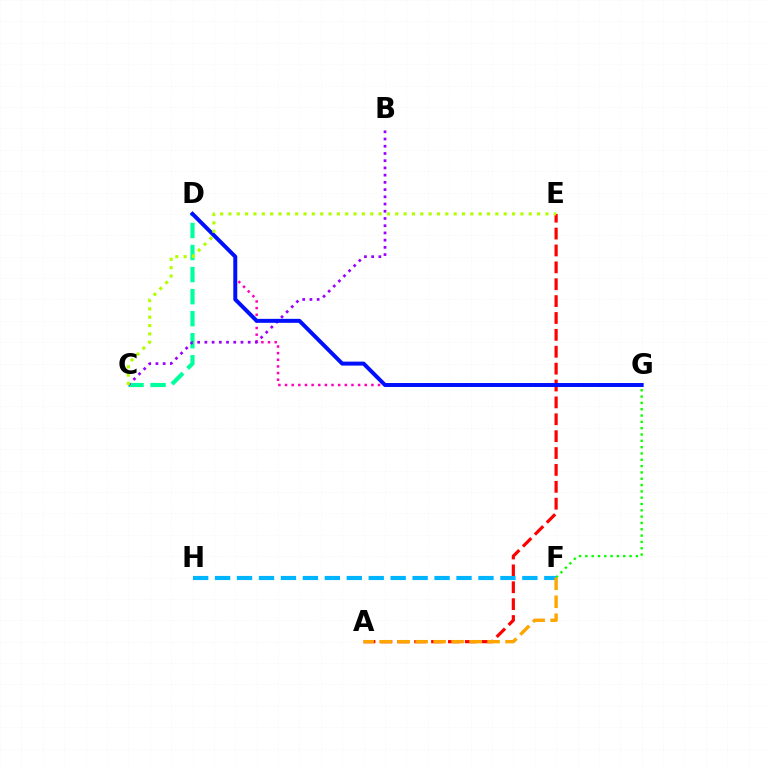{('C', 'D'): [{'color': '#00ff9d', 'line_style': 'dashed', 'thickness': 3.0}], ('F', 'G'): [{'color': '#08ff00', 'line_style': 'dotted', 'thickness': 1.72}], ('A', 'E'): [{'color': '#ff0000', 'line_style': 'dashed', 'thickness': 2.29}], ('F', 'H'): [{'color': '#00b5ff', 'line_style': 'dashed', 'thickness': 2.98}], ('D', 'G'): [{'color': '#ff00bd', 'line_style': 'dotted', 'thickness': 1.8}, {'color': '#0010ff', 'line_style': 'solid', 'thickness': 2.86}], ('A', 'F'): [{'color': '#ffa500', 'line_style': 'dashed', 'thickness': 2.44}], ('B', 'C'): [{'color': '#9b00ff', 'line_style': 'dotted', 'thickness': 1.96}], ('C', 'E'): [{'color': '#b3ff00', 'line_style': 'dotted', 'thickness': 2.27}]}